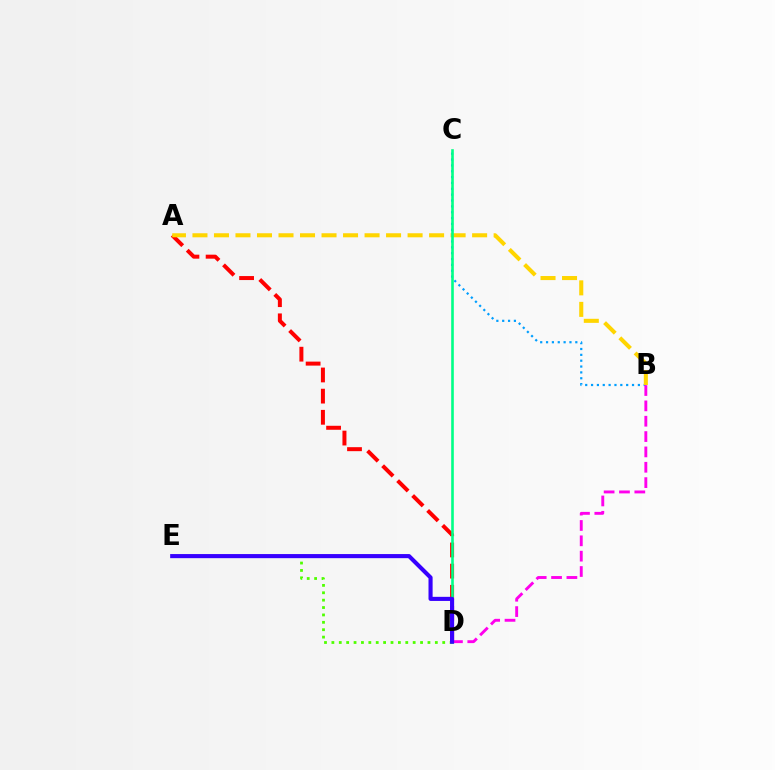{('A', 'D'): [{'color': '#ff0000', 'line_style': 'dashed', 'thickness': 2.87}], ('D', 'E'): [{'color': '#4fff00', 'line_style': 'dotted', 'thickness': 2.01}, {'color': '#3700ff', 'line_style': 'solid', 'thickness': 2.96}], ('B', 'C'): [{'color': '#009eff', 'line_style': 'dotted', 'thickness': 1.59}], ('A', 'B'): [{'color': '#ffd500', 'line_style': 'dashed', 'thickness': 2.92}], ('B', 'D'): [{'color': '#ff00ed', 'line_style': 'dashed', 'thickness': 2.08}], ('C', 'D'): [{'color': '#00ff86', 'line_style': 'solid', 'thickness': 1.88}]}